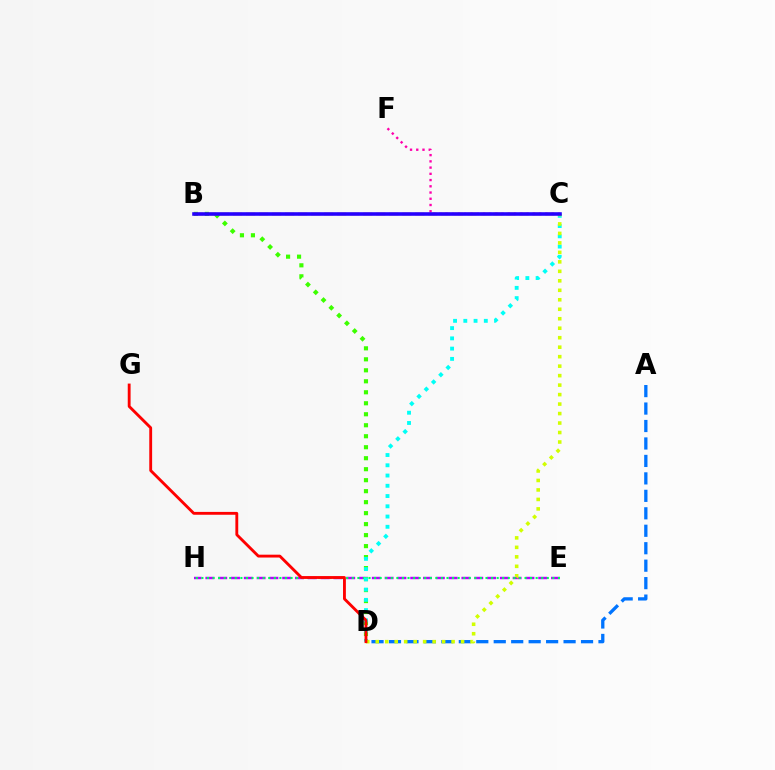{('E', 'H'): [{'color': '#b900ff', 'line_style': 'dashed', 'thickness': 1.74}, {'color': '#00ff5c', 'line_style': 'dotted', 'thickness': 1.51}], ('B', 'D'): [{'color': '#3dff00', 'line_style': 'dotted', 'thickness': 2.99}], ('A', 'D'): [{'color': '#0074ff', 'line_style': 'dashed', 'thickness': 2.37}], ('B', 'C'): [{'color': '#ff9400', 'line_style': 'dashed', 'thickness': 1.77}, {'color': '#2500ff', 'line_style': 'solid', 'thickness': 2.58}], ('C', 'D'): [{'color': '#00fff6', 'line_style': 'dotted', 'thickness': 2.79}, {'color': '#d1ff00', 'line_style': 'dotted', 'thickness': 2.58}], ('C', 'F'): [{'color': '#ff00ac', 'line_style': 'dotted', 'thickness': 1.69}], ('D', 'G'): [{'color': '#ff0000', 'line_style': 'solid', 'thickness': 2.05}]}